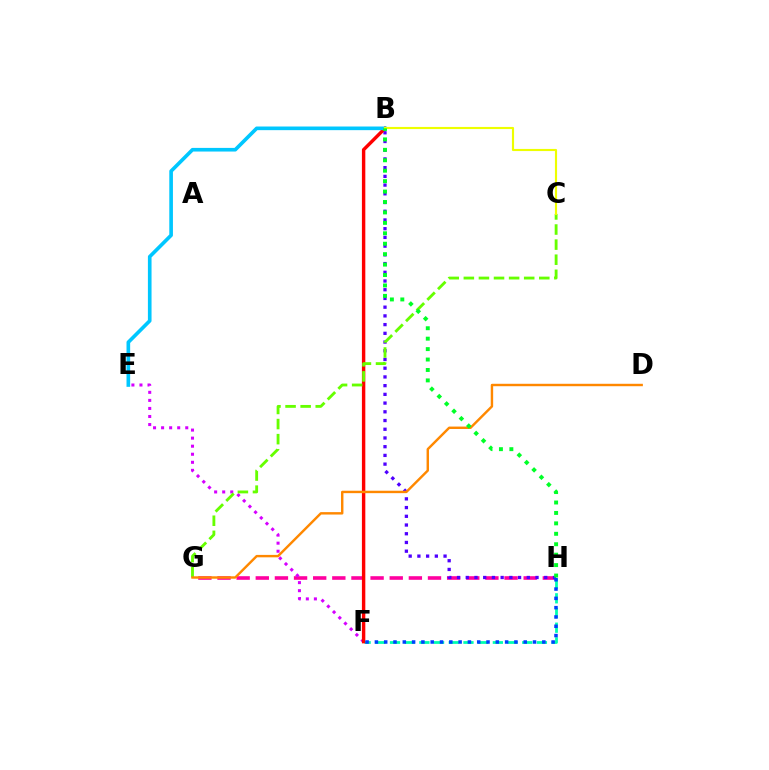{('G', 'H'): [{'color': '#ff00a0', 'line_style': 'dashed', 'thickness': 2.6}], ('E', 'F'): [{'color': '#d600ff', 'line_style': 'dotted', 'thickness': 2.19}], ('B', 'H'): [{'color': '#4f00ff', 'line_style': 'dotted', 'thickness': 2.37}, {'color': '#00ff27', 'line_style': 'dotted', 'thickness': 2.83}], ('F', 'H'): [{'color': '#00ffaf', 'line_style': 'dashed', 'thickness': 2.0}, {'color': '#003fff', 'line_style': 'dotted', 'thickness': 2.53}], ('B', 'F'): [{'color': '#ff0000', 'line_style': 'solid', 'thickness': 2.46}], ('C', 'G'): [{'color': '#66ff00', 'line_style': 'dashed', 'thickness': 2.05}], ('B', 'E'): [{'color': '#00c7ff', 'line_style': 'solid', 'thickness': 2.62}], ('B', 'C'): [{'color': '#eeff00', 'line_style': 'solid', 'thickness': 1.54}], ('D', 'G'): [{'color': '#ff8800', 'line_style': 'solid', 'thickness': 1.74}]}